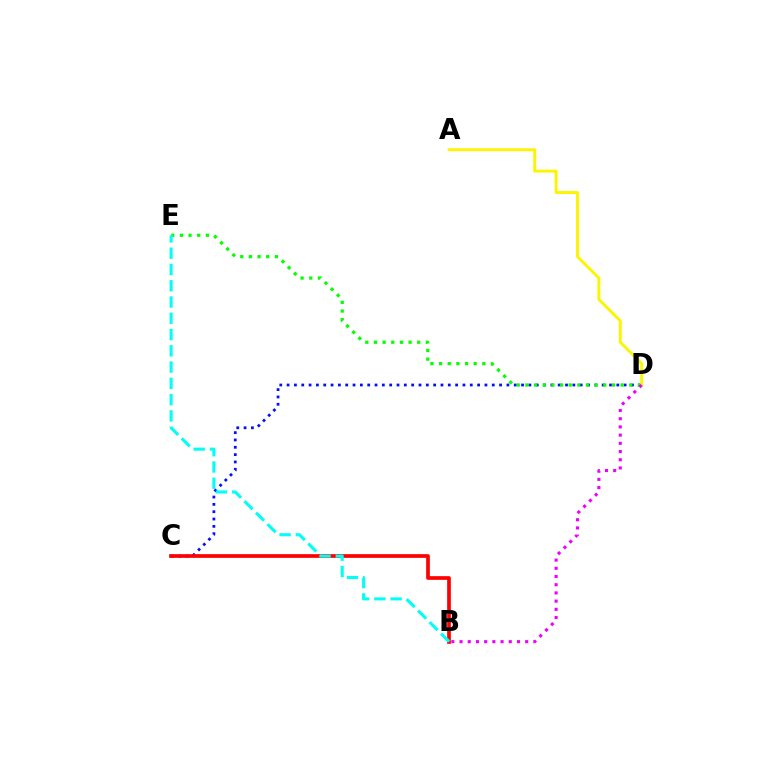{('C', 'D'): [{'color': '#0010ff', 'line_style': 'dotted', 'thickness': 1.99}], ('B', 'C'): [{'color': '#ff0000', 'line_style': 'solid', 'thickness': 2.66}], ('D', 'E'): [{'color': '#08ff00', 'line_style': 'dotted', 'thickness': 2.35}], ('A', 'D'): [{'color': '#fcf500', 'line_style': 'solid', 'thickness': 2.1}], ('B', 'E'): [{'color': '#00fff6', 'line_style': 'dashed', 'thickness': 2.21}], ('B', 'D'): [{'color': '#ee00ff', 'line_style': 'dotted', 'thickness': 2.23}]}